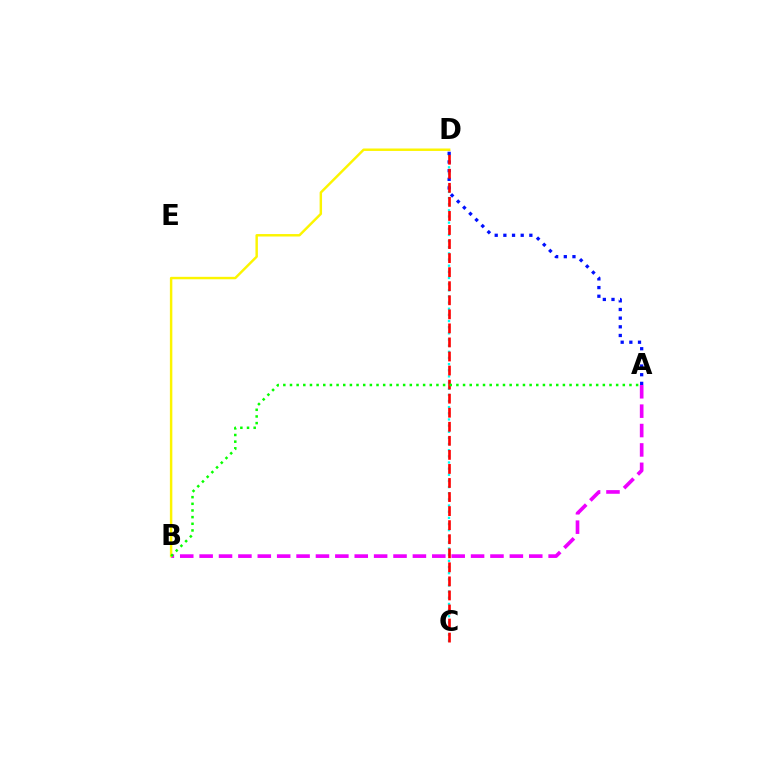{('A', 'B'): [{'color': '#ee00ff', 'line_style': 'dashed', 'thickness': 2.63}, {'color': '#08ff00', 'line_style': 'dotted', 'thickness': 1.81}], ('B', 'D'): [{'color': '#fcf500', 'line_style': 'solid', 'thickness': 1.76}], ('C', 'D'): [{'color': '#00fff6', 'line_style': 'dotted', 'thickness': 1.67}, {'color': '#ff0000', 'line_style': 'dashed', 'thickness': 1.91}], ('A', 'D'): [{'color': '#0010ff', 'line_style': 'dotted', 'thickness': 2.35}]}